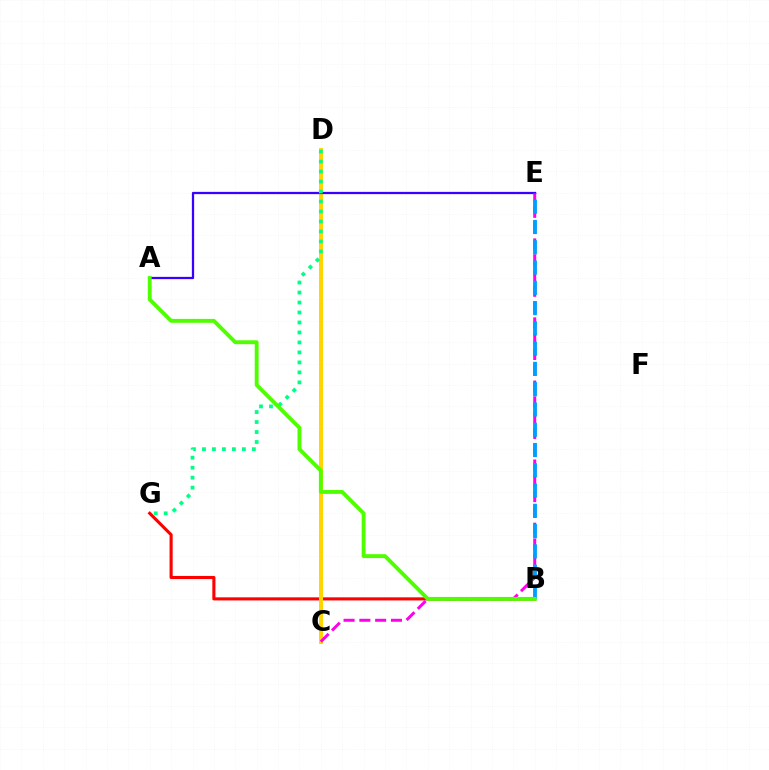{('B', 'G'): [{'color': '#ff0000', 'line_style': 'solid', 'thickness': 2.24}], ('C', 'D'): [{'color': '#ffd500', 'line_style': 'solid', 'thickness': 2.85}], ('C', 'E'): [{'color': '#ff00ed', 'line_style': 'dashed', 'thickness': 2.15}], ('A', 'E'): [{'color': '#3700ff', 'line_style': 'solid', 'thickness': 1.63}], ('D', 'G'): [{'color': '#00ff86', 'line_style': 'dotted', 'thickness': 2.71}], ('B', 'E'): [{'color': '#009eff', 'line_style': 'dashed', 'thickness': 2.75}], ('A', 'B'): [{'color': '#4fff00', 'line_style': 'solid', 'thickness': 2.8}]}